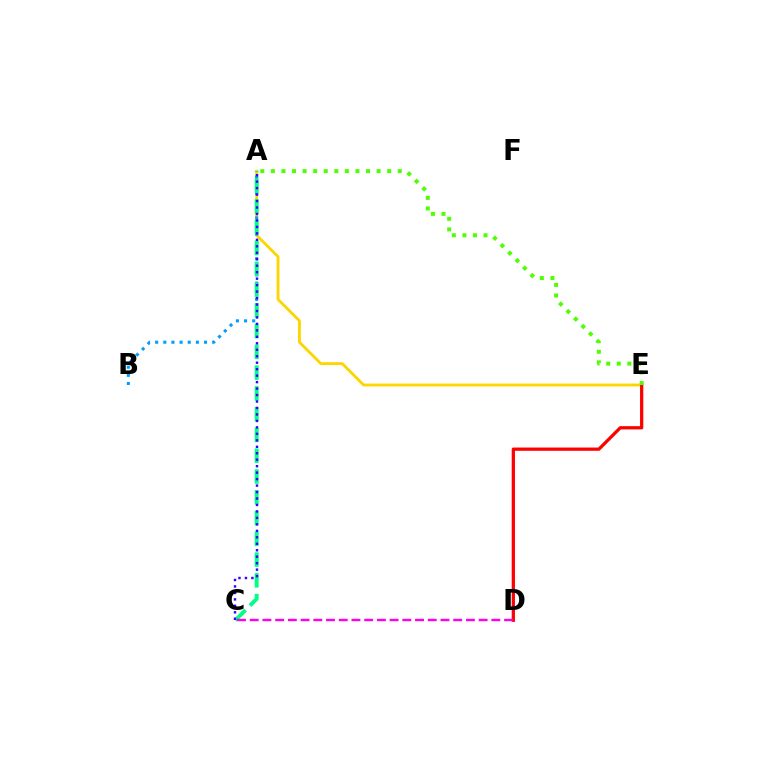{('A', 'E'): [{'color': '#ffd500', 'line_style': 'solid', 'thickness': 2.05}, {'color': '#4fff00', 'line_style': 'dotted', 'thickness': 2.87}], ('D', 'E'): [{'color': '#ff0000', 'line_style': 'solid', 'thickness': 2.34}], ('A', 'B'): [{'color': '#009eff', 'line_style': 'dotted', 'thickness': 2.21}], ('A', 'C'): [{'color': '#00ff86', 'line_style': 'dashed', 'thickness': 2.82}, {'color': '#3700ff', 'line_style': 'dotted', 'thickness': 1.76}], ('C', 'D'): [{'color': '#ff00ed', 'line_style': 'dashed', 'thickness': 1.73}]}